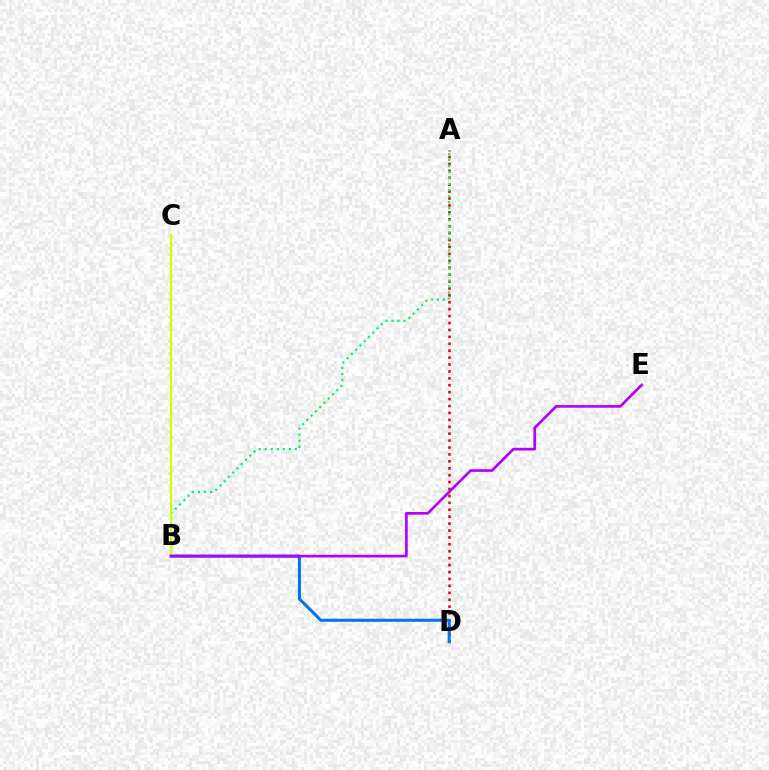{('A', 'D'): [{'color': '#ff0000', 'line_style': 'dotted', 'thickness': 1.88}], ('A', 'B'): [{'color': '#00ff5c', 'line_style': 'dotted', 'thickness': 1.64}], ('B', 'C'): [{'color': '#d1ff00', 'line_style': 'solid', 'thickness': 1.6}], ('B', 'D'): [{'color': '#0074ff', 'line_style': 'solid', 'thickness': 2.18}], ('B', 'E'): [{'color': '#b900ff', 'line_style': 'solid', 'thickness': 1.92}]}